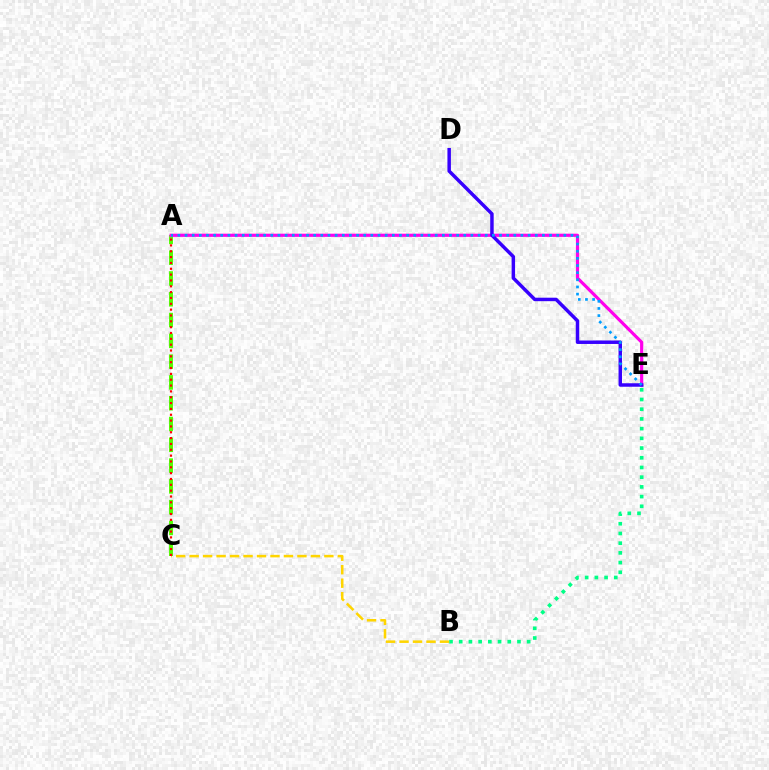{('B', 'E'): [{'color': '#00ff86', 'line_style': 'dotted', 'thickness': 2.64}], ('B', 'C'): [{'color': '#ffd500', 'line_style': 'dashed', 'thickness': 1.83}], ('A', 'C'): [{'color': '#4fff00', 'line_style': 'dashed', 'thickness': 2.82}, {'color': '#ff0000', 'line_style': 'dotted', 'thickness': 1.59}], ('A', 'E'): [{'color': '#ff00ed', 'line_style': 'solid', 'thickness': 2.28}, {'color': '#009eff', 'line_style': 'dotted', 'thickness': 1.94}], ('D', 'E'): [{'color': '#3700ff', 'line_style': 'solid', 'thickness': 2.5}]}